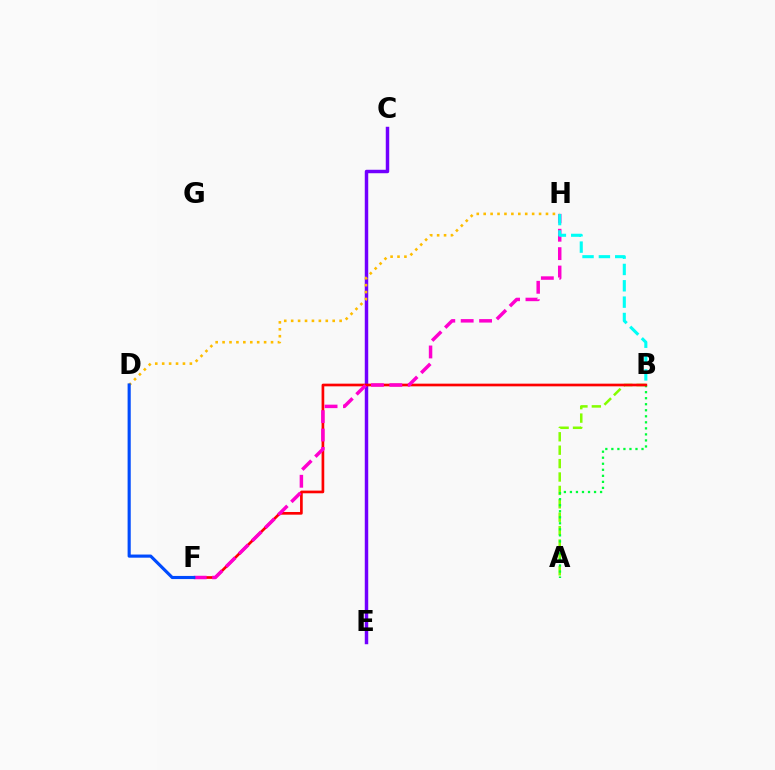{('A', 'B'): [{'color': '#84ff00', 'line_style': 'dashed', 'thickness': 1.82}, {'color': '#00ff39', 'line_style': 'dotted', 'thickness': 1.64}], ('C', 'E'): [{'color': '#7200ff', 'line_style': 'solid', 'thickness': 2.49}], ('B', 'F'): [{'color': '#ff0000', 'line_style': 'solid', 'thickness': 1.93}], ('F', 'H'): [{'color': '#ff00cf', 'line_style': 'dashed', 'thickness': 2.5}], ('B', 'H'): [{'color': '#00fff6', 'line_style': 'dashed', 'thickness': 2.22}], ('D', 'H'): [{'color': '#ffbd00', 'line_style': 'dotted', 'thickness': 1.88}], ('D', 'F'): [{'color': '#004bff', 'line_style': 'solid', 'thickness': 2.26}]}